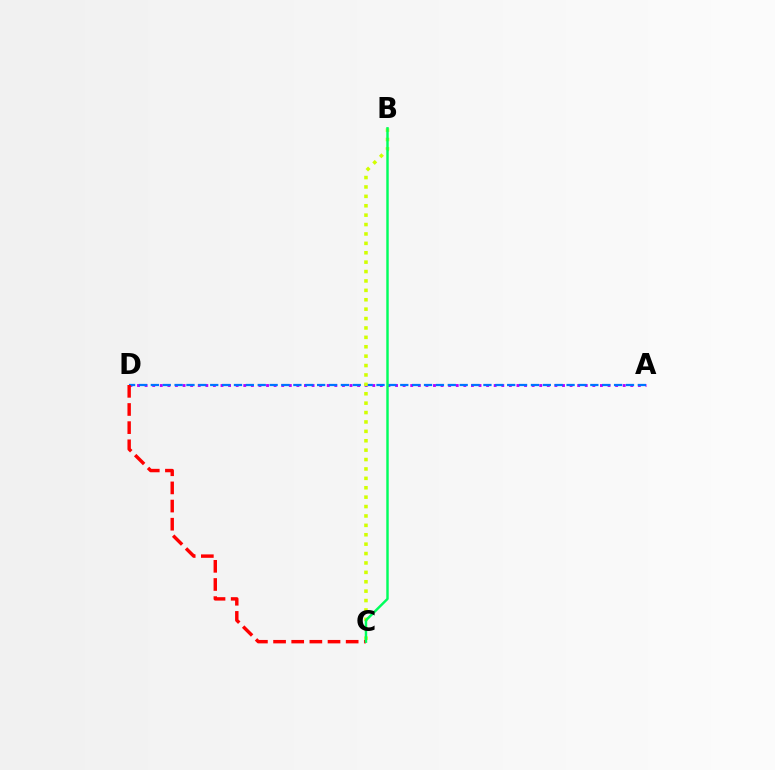{('A', 'D'): [{'color': '#b900ff', 'line_style': 'dotted', 'thickness': 2.06}, {'color': '#0074ff', 'line_style': 'dashed', 'thickness': 1.61}], ('C', 'D'): [{'color': '#ff0000', 'line_style': 'dashed', 'thickness': 2.47}], ('B', 'C'): [{'color': '#d1ff00', 'line_style': 'dotted', 'thickness': 2.55}, {'color': '#00ff5c', 'line_style': 'solid', 'thickness': 1.76}]}